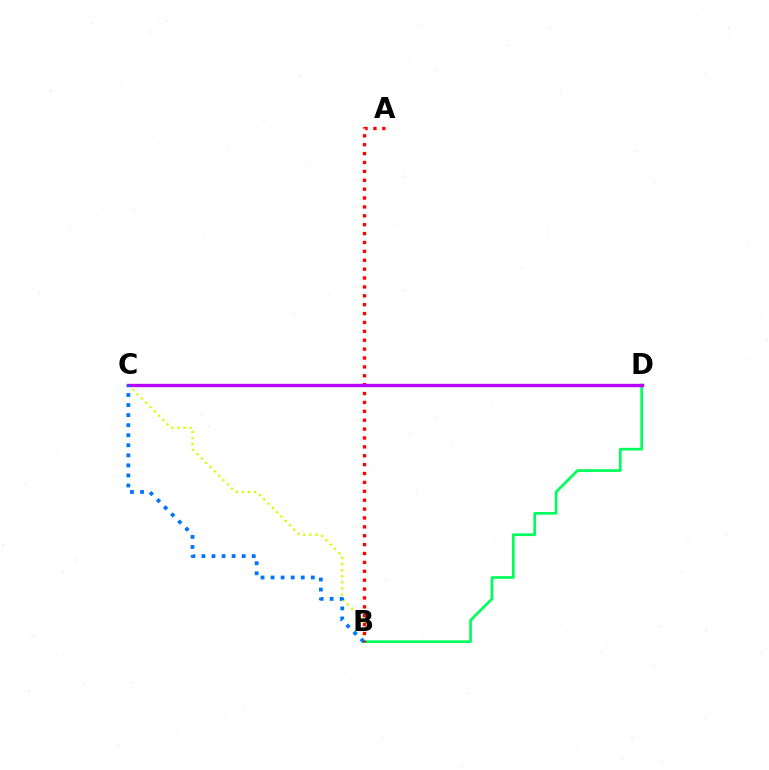{('B', 'C'): [{'color': '#d1ff00', 'line_style': 'dotted', 'thickness': 1.65}, {'color': '#0074ff', 'line_style': 'dotted', 'thickness': 2.73}], ('B', 'D'): [{'color': '#00ff5c', 'line_style': 'solid', 'thickness': 1.94}], ('A', 'B'): [{'color': '#ff0000', 'line_style': 'dotted', 'thickness': 2.41}], ('C', 'D'): [{'color': '#b900ff', 'line_style': 'solid', 'thickness': 2.43}]}